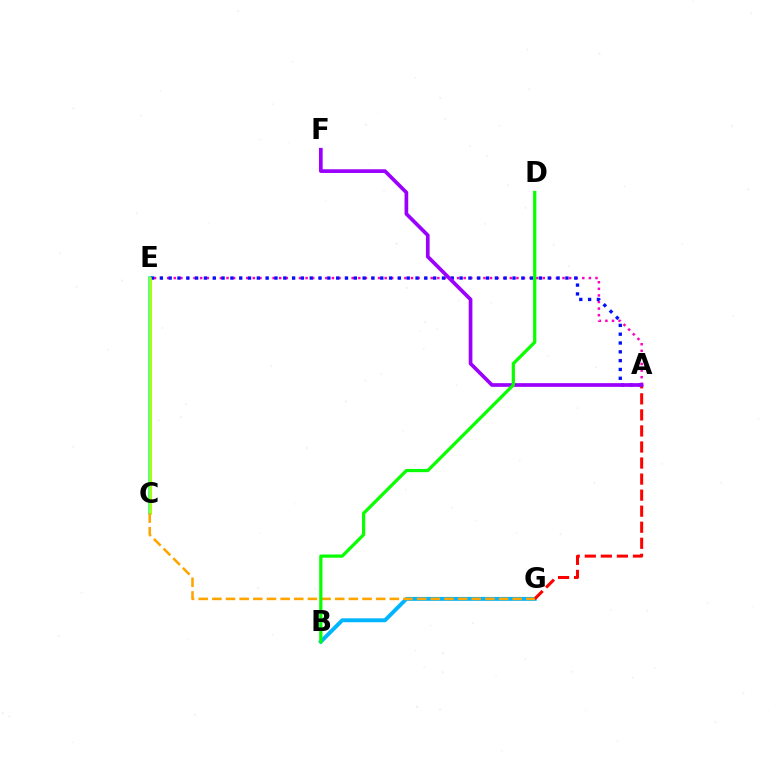{('C', 'E'): [{'color': '#00ff9d', 'line_style': 'solid', 'thickness': 2.54}, {'color': '#b3ff00', 'line_style': 'solid', 'thickness': 1.87}], ('B', 'G'): [{'color': '#00b5ff', 'line_style': 'solid', 'thickness': 2.82}], ('A', 'E'): [{'color': '#ff00bd', 'line_style': 'dotted', 'thickness': 1.79}, {'color': '#0010ff', 'line_style': 'dotted', 'thickness': 2.4}], ('A', 'G'): [{'color': '#ff0000', 'line_style': 'dashed', 'thickness': 2.18}], ('C', 'G'): [{'color': '#ffa500', 'line_style': 'dashed', 'thickness': 1.85}], ('A', 'F'): [{'color': '#9b00ff', 'line_style': 'solid', 'thickness': 2.65}], ('B', 'D'): [{'color': '#08ff00', 'line_style': 'solid', 'thickness': 2.32}]}